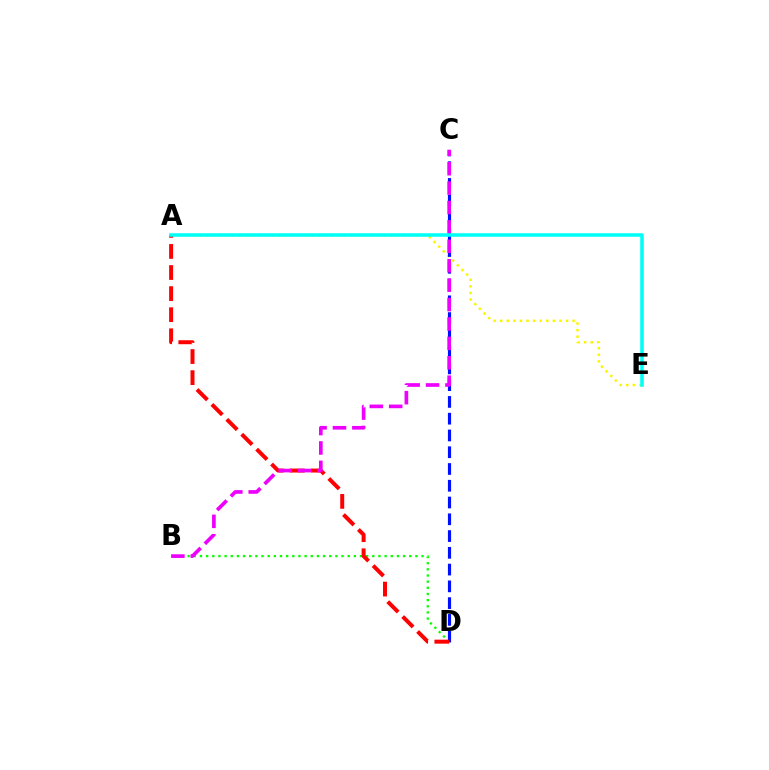{('A', 'E'): [{'color': '#fcf500', 'line_style': 'dotted', 'thickness': 1.79}, {'color': '#00fff6', 'line_style': 'solid', 'thickness': 2.56}], ('B', 'D'): [{'color': '#08ff00', 'line_style': 'dotted', 'thickness': 1.67}], ('C', 'D'): [{'color': '#0010ff', 'line_style': 'dashed', 'thickness': 2.28}], ('A', 'D'): [{'color': '#ff0000', 'line_style': 'dashed', 'thickness': 2.86}], ('B', 'C'): [{'color': '#ee00ff', 'line_style': 'dashed', 'thickness': 2.64}]}